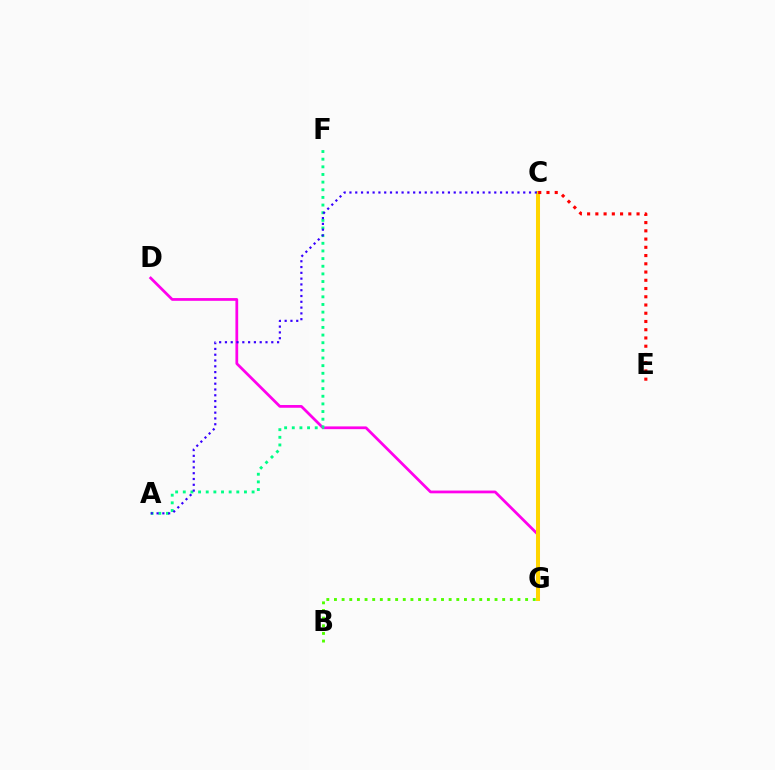{('C', 'G'): [{'color': '#009eff', 'line_style': 'solid', 'thickness': 1.79}, {'color': '#ffd500', 'line_style': 'solid', 'thickness': 2.9}], ('D', 'G'): [{'color': '#ff00ed', 'line_style': 'solid', 'thickness': 1.98}], ('C', 'E'): [{'color': '#ff0000', 'line_style': 'dotted', 'thickness': 2.24}], ('A', 'F'): [{'color': '#00ff86', 'line_style': 'dotted', 'thickness': 2.08}], ('A', 'C'): [{'color': '#3700ff', 'line_style': 'dotted', 'thickness': 1.57}], ('B', 'G'): [{'color': '#4fff00', 'line_style': 'dotted', 'thickness': 2.08}]}